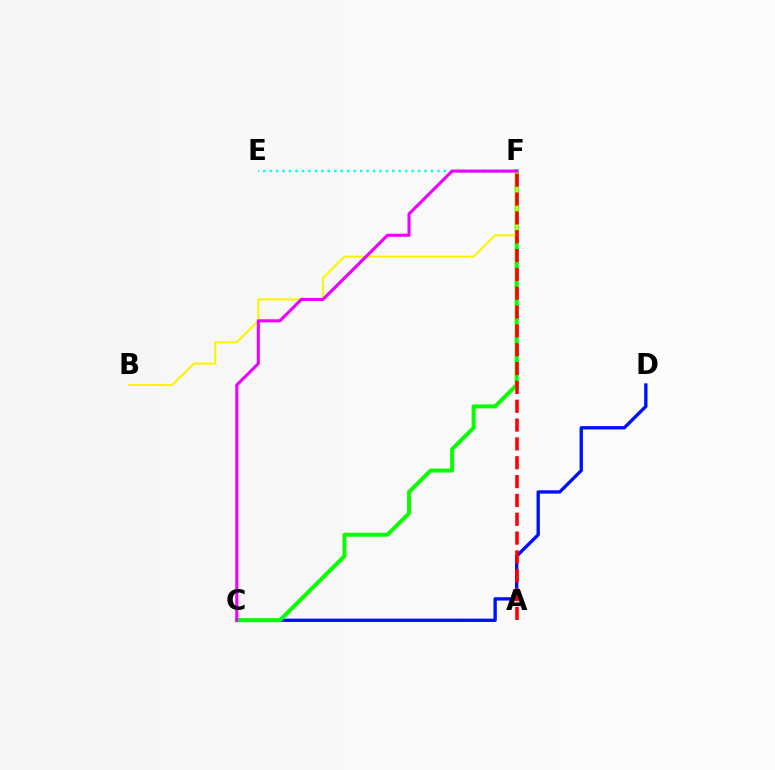{('E', 'F'): [{'color': '#00fff6', 'line_style': 'dotted', 'thickness': 1.75}], ('C', 'D'): [{'color': '#0010ff', 'line_style': 'solid', 'thickness': 2.41}], ('C', 'F'): [{'color': '#08ff00', 'line_style': 'solid', 'thickness': 2.86}, {'color': '#ee00ff', 'line_style': 'solid', 'thickness': 2.21}], ('B', 'F'): [{'color': '#fcf500', 'line_style': 'solid', 'thickness': 1.5}], ('A', 'F'): [{'color': '#ff0000', 'line_style': 'dashed', 'thickness': 2.56}]}